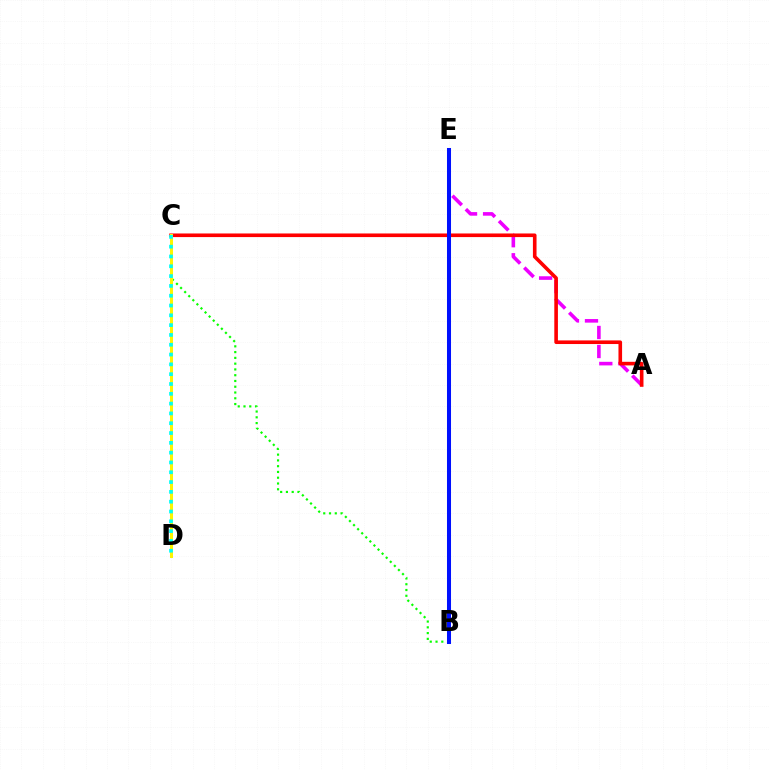{('B', 'C'): [{'color': '#08ff00', 'line_style': 'dotted', 'thickness': 1.57}], ('A', 'E'): [{'color': '#ee00ff', 'line_style': 'dashed', 'thickness': 2.59}], ('A', 'C'): [{'color': '#ff0000', 'line_style': 'solid', 'thickness': 2.6}], ('B', 'E'): [{'color': '#0010ff', 'line_style': 'solid', 'thickness': 2.9}], ('C', 'D'): [{'color': '#fcf500', 'line_style': 'solid', 'thickness': 2.16}, {'color': '#00fff6', 'line_style': 'dotted', 'thickness': 2.67}]}